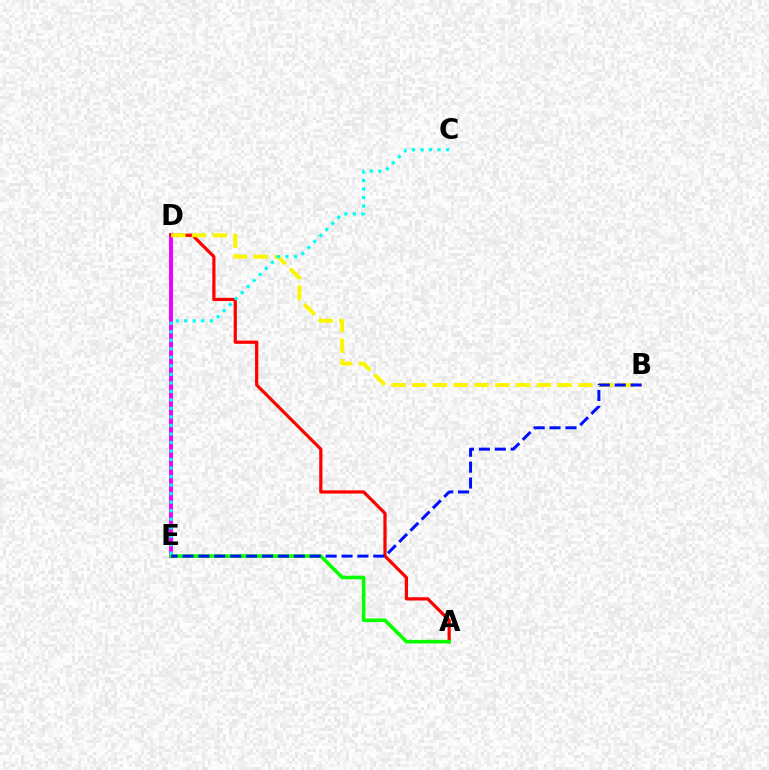{('D', 'E'): [{'color': '#ee00ff', 'line_style': 'solid', 'thickness': 2.82}], ('A', 'D'): [{'color': '#ff0000', 'line_style': 'solid', 'thickness': 2.31}], ('B', 'D'): [{'color': '#fcf500', 'line_style': 'dashed', 'thickness': 2.82}], ('A', 'E'): [{'color': '#08ff00', 'line_style': 'solid', 'thickness': 2.6}], ('C', 'E'): [{'color': '#00fff6', 'line_style': 'dotted', 'thickness': 2.31}], ('B', 'E'): [{'color': '#0010ff', 'line_style': 'dashed', 'thickness': 2.16}]}